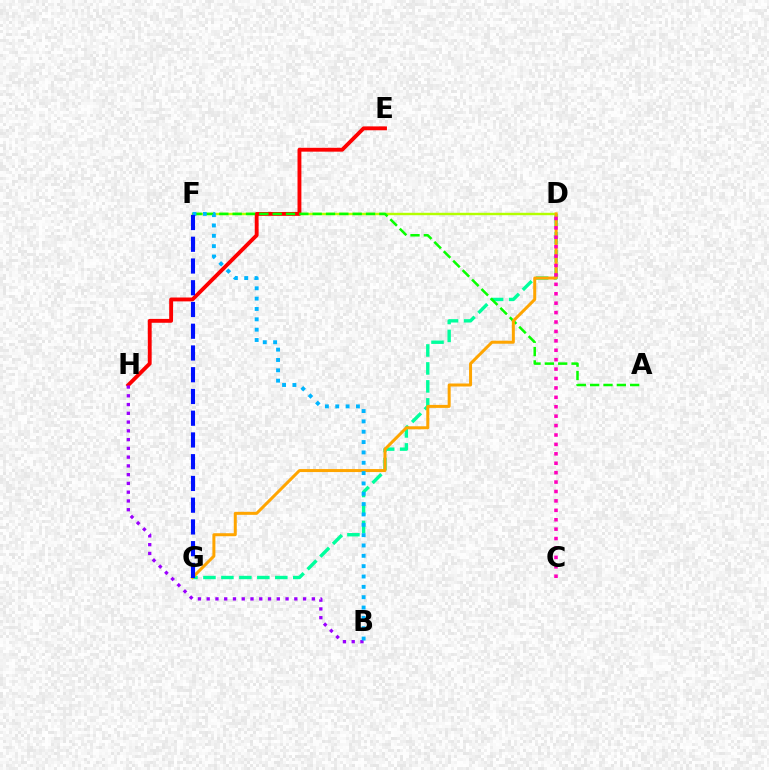{('D', 'G'): [{'color': '#00ff9d', 'line_style': 'dashed', 'thickness': 2.44}, {'color': '#ffa500', 'line_style': 'solid', 'thickness': 2.16}], ('D', 'F'): [{'color': '#b3ff00', 'line_style': 'solid', 'thickness': 1.74}], ('E', 'H'): [{'color': '#ff0000', 'line_style': 'solid', 'thickness': 2.78}], ('A', 'F'): [{'color': '#08ff00', 'line_style': 'dashed', 'thickness': 1.81}], ('B', 'H'): [{'color': '#9b00ff', 'line_style': 'dotted', 'thickness': 2.38}], ('C', 'D'): [{'color': '#ff00bd', 'line_style': 'dotted', 'thickness': 2.56}], ('B', 'F'): [{'color': '#00b5ff', 'line_style': 'dotted', 'thickness': 2.81}], ('F', 'G'): [{'color': '#0010ff', 'line_style': 'dashed', 'thickness': 2.95}]}